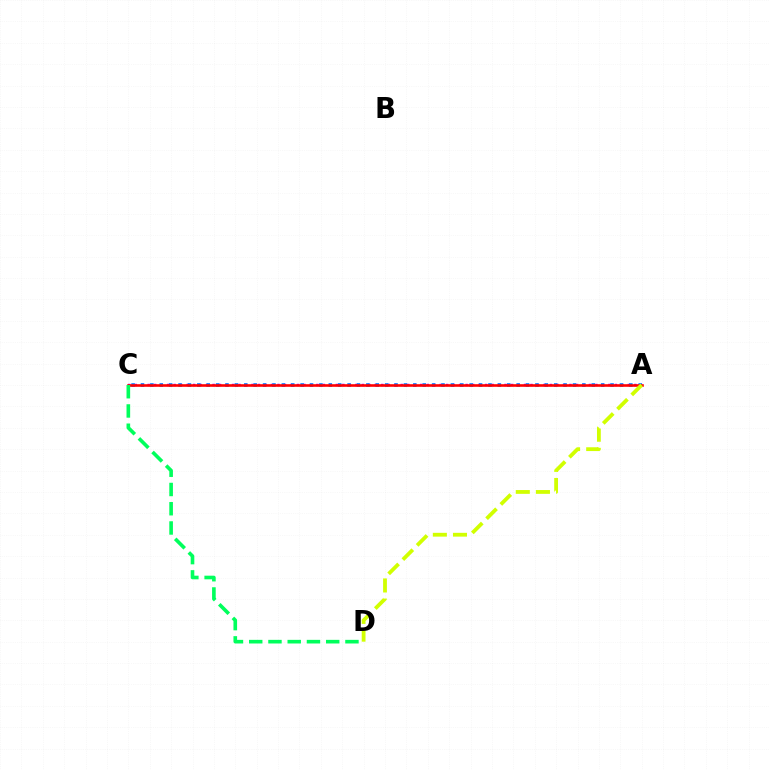{('A', 'C'): [{'color': '#b900ff', 'line_style': 'dotted', 'thickness': 1.76}, {'color': '#0074ff', 'line_style': 'dotted', 'thickness': 2.55}, {'color': '#ff0000', 'line_style': 'solid', 'thickness': 1.87}], ('C', 'D'): [{'color': '#00ff5c', 'line_style': 'dashed', 'thickness': 2.61}], ('A', 'D'): [{'color': '#d1ff00', 'line_style': 'dashed', 'thickness': 2.74}]}